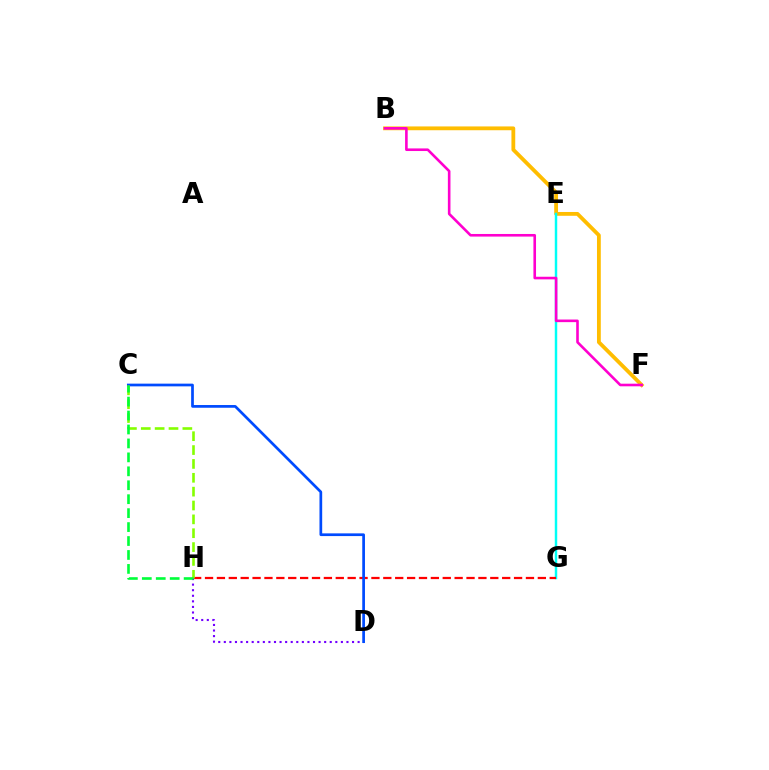{('B', 'F'): [{'color': '#ffbd00', 'line_style': 'solid', 'thickness': 2.74}, {'color': '#ff00cf', 'line_style': 'solid', 'thickness': 1.88}], ('E', 'G'): [{'color': '#00fff6', 'line_style': 'solid', 'thickness': 1.76}], ('G', 'H'): [{'color': '#ff0000', 'line_style': 'dashed', 'thickness': 1.61}], ('D', 'H'): [{'color': '#7200ff', 'line_style': 'dotted', 'thickness': 1.51}], ('C', 'D'): [{'color': '#004bff', 'line_style': 'solid', 'thickness': 1.95}], ('C', 'H'): [{'color': '#84ff00', 'line_style': 'dashed', 'thickness': 1.88}, {'color': '#00ff39', 'line_style': 'dashed', 'thickness': 1.89}]}